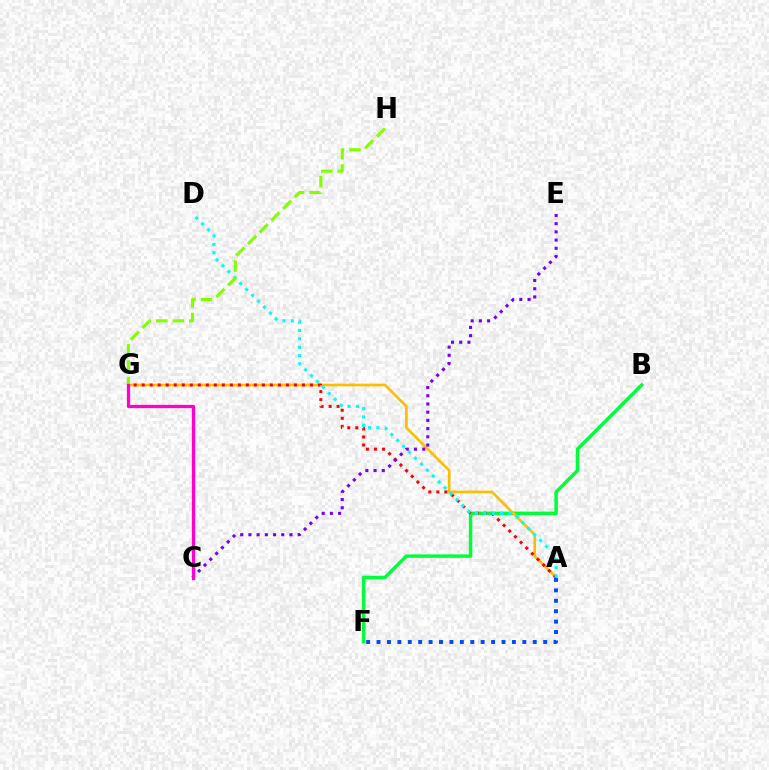{('B', 'F'): [{'color': '#00ff39', 'line_style': 'solid', 'thickness': 2.49}], ('A', 'G'): [{'color': '#ffbd00', 'line_style': 'solid', 'thickness': 1.92}, {'color': '#ff0000', 'line_style': 'dotted', 'thickness': 2.18}], ('A', 'D'): [{'color': '#00fff6', 'line_style': 'dotted', 'thickness': 2.28}], ('G', 'H'): [{'color': '#84ff00', 'line_style': 'dashed', 'thickness': 2.25}], ('C', 'E'): [{'color': '#7200ff', 'line_style': 'dotted', 'thickness': 2.23}], ('C', 'G'): [{'color': '#ff00cf', 'line_style': 'solid', 'thickness': 2.36}], ('A', 'F'): [{'color': '#004bff', 'line_style': 'dotted', 'thickness': 2.83}]}